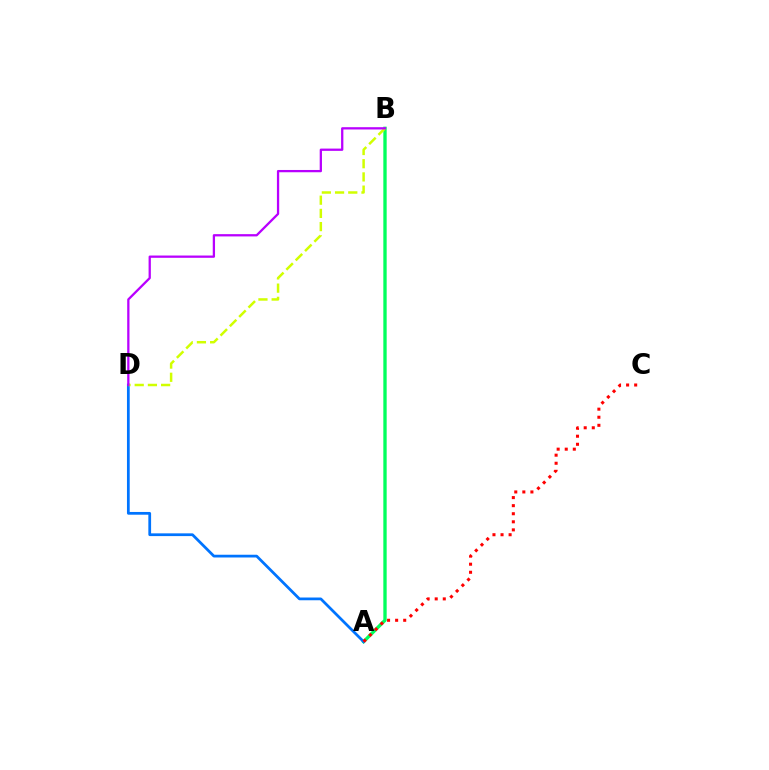{('A', 'B'): [{'color': '#00ff5c', 'line_style': 'solid', 'thickness': 2.41}], ('A', 'D'): [{'color': '#0074ff', 'line_style': 'solid', 'thickness': 1.98}], ('A', 'C'): [{'color': '#ff0000', 'line_style': 'dotted', 'thickness': 2.19}], ('B', 'D'): [{'color': '#d1ff00', 'line_style': 'dashed', 'thickness': 1.79}, {'color': '#b900ff', 'line_style': 'solid', 'thickness': 1.64}]}